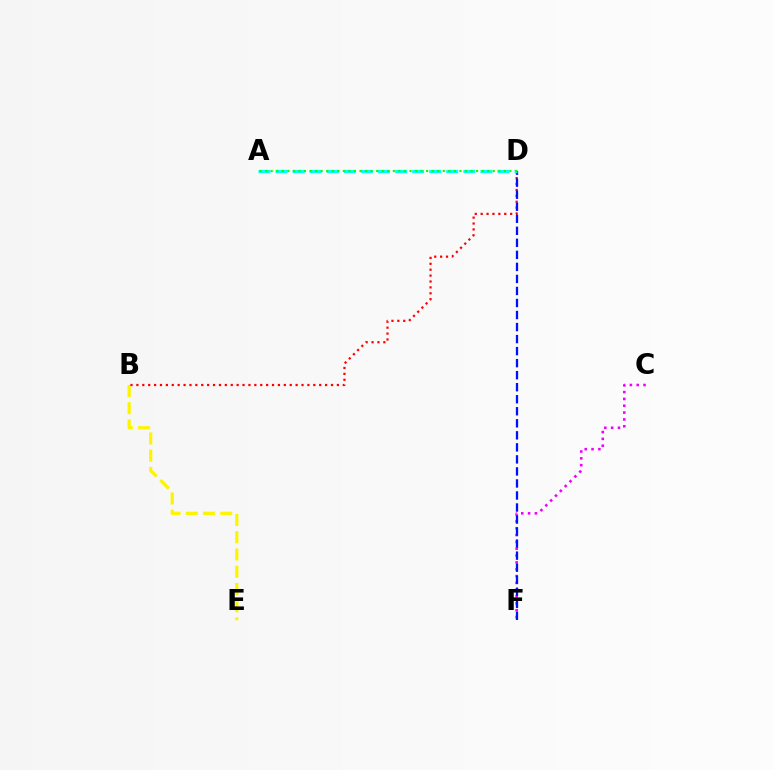{('C', 'F'): [{'color': '#ee00ff', 'line_style': 'dotted', 'thickness': 1.86}], ('B', 'E'): [{'color': '#fcf500', 'line_style': 'dashed', 'thickness': 2.34}], ('B', 'D'): [{'color': '#ff0000', 'line_style': 'dotted', 'thickness': 1.6}], ('D', 'F'): [{'color': '#0010ff', 'line_style': 'dashed', 'thickness': 1.63}], ('A', 'D'): [{'color': '#00fff6', 'line_style': 'dashed', 'thickness': 2.32}, {'color': '#08ff00', 'line_style': 'dotted', 'thickness': 1.51}]}